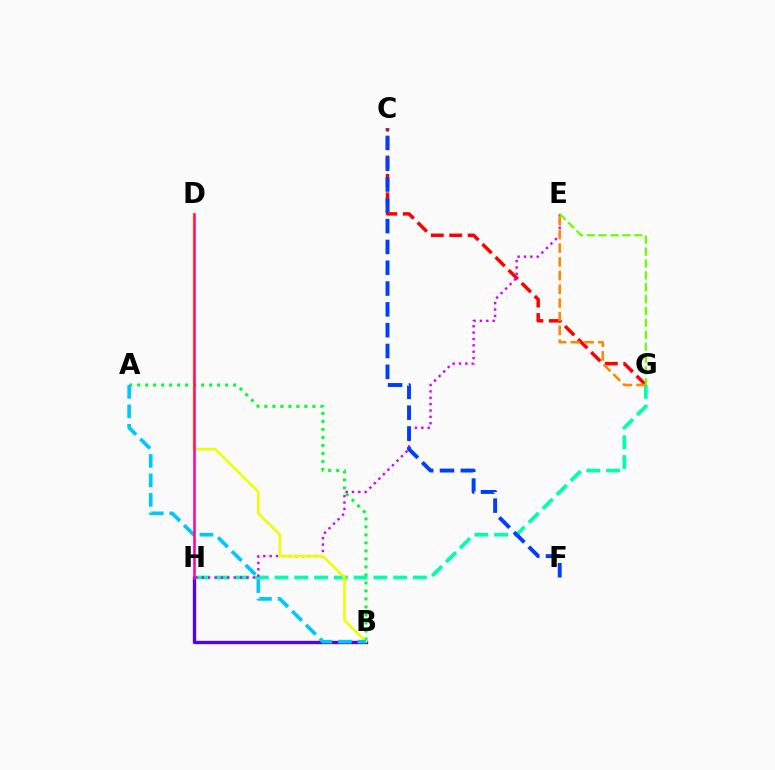{('A', 'B'): [{'color': '#00ff27', 'line_style': 'dotted', 'thickness': 2.17}, {'color': '#00c7ff', 'line_style': 'dashed', 'thickness': 2.65}], ('C', 'G'): [{'color': '#ff0000', 'line_style': 'dashed', 'thickness': 2.5}], ('B', 'H'): [{'color': '#4f00ff', 'line_style': 'solid', 'thickness': 2.39}], ('G', 'H'): [{'color': '#00ffaf', 'line_style': 'dashed', 'thickness': 2.69}], ('E', 'H'): [{'color': '#d600ff', 'line_style': 'dotted', 'thickness': 1.73}], ('B', 'D'): [{'color': '#eeff00', 'line_style': 'solid', 'thickness': 1.87}], ('E', 'G'): [{'color': '#ff8800', 'line_style': 'dashed', 'thickness': 1.86}, {'color': '#66ff00', 'line_style': 'dashed', 'thickness': 1.62}], ('C', 'F'): [{'color': '#003fff', 'line_style': 'dashed', 'thickness': 2.83}], ('D', 'H'): [{'color': '#ff00a0', 'line_style': 'solid', 'thickness': 1.82}]}